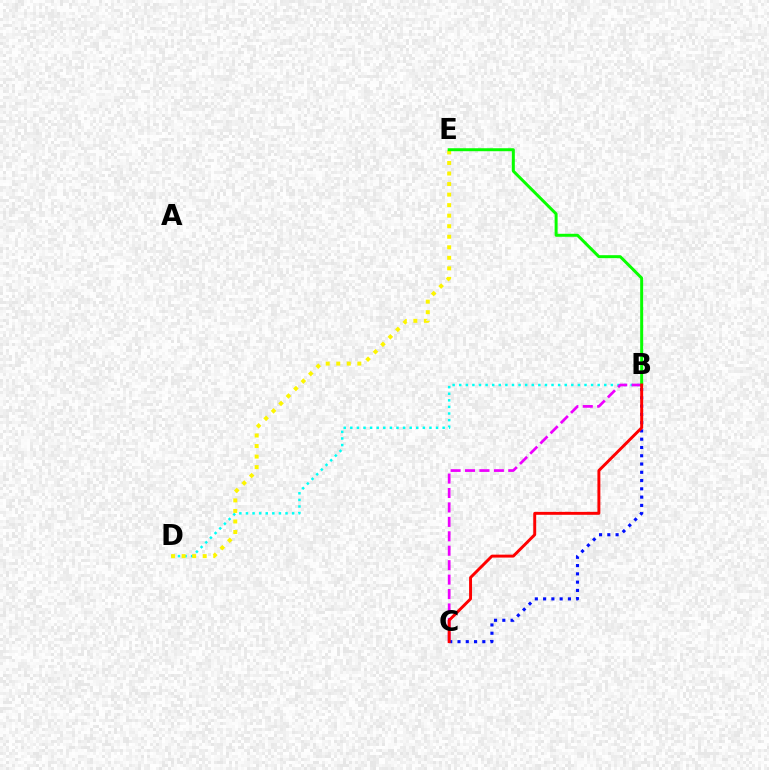{('B', 'D'): [{'color': '#00fff6', 'line_style': 'dotted', 'thickness': 1.79}], ('B', 'C'): [{'color': '#ee00ff', 'line_style': 'dashed', 'thickness': 1.96}, {'color': '#0010ff', 'line_style': 'dotted', 'thickness': 2.25}, {'color': '#ff0000', 'line_style': 'solid', 'thickness': 2.11}], ('D', 'E'): [{'color': '#fcf500', 'line_style': 'dotted', 'thickness': 2.86}], ('B', 'E'): [{'color': '#08ff00', 'line_style': 'solid', 'thickness': 2.15}]}